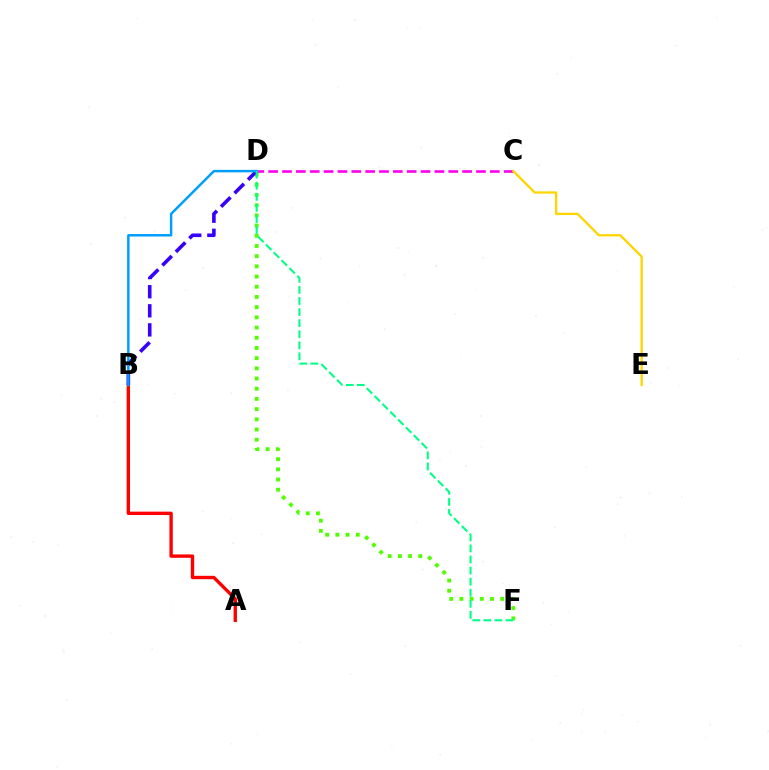{('A', 'B'): [{'color': '#ff0000', 'line_style': 'solid', 'thickness': 2.43}], ('D', 'F'): [{'color': '#4fff00', 'line_style': 'dotted', 'thickness': 2.77}, {'color': '#00ff86', 'line_style': 'dashed', 'thickness': 1.5}], ('C', 'D'): [{'color': '#ff00ed', 'line_style': 'dashed', 'thickness': 1.88}], ('B', 'D'): [{'color': '#3700ff', 'line_style': 'dashed', 'thickness': 2.59}, {'color': '#009eff', 'line_style': 'solid', 'thickness': 1.78}], ('C', 'E'): [{'color': '#ffd500', 'line_style': 'solid', 'thickness': 1.65}]}